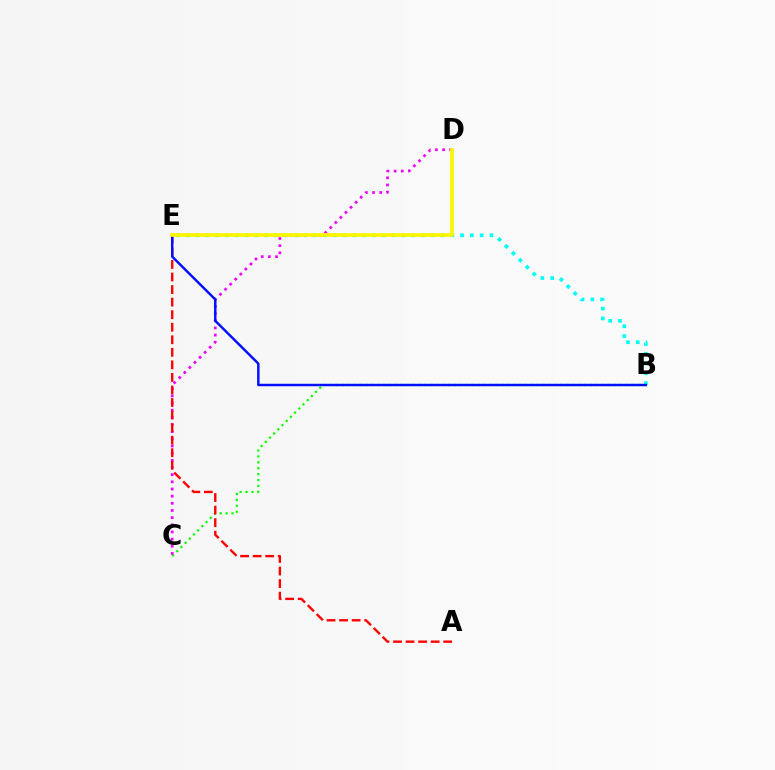{('B', 'C'): [{'color': '#08ff00', 'line_style': 'dotted', 'thickness': 1.61}], ('B', 'E'): [{'color': '#00fff6', 'line_style': 'dotted', 'thickness': 2.66}, {'color': '#0010ff', 'line_style': 'solid', 'thickness': 1.77}], ('C', 'D'): [{'color': '#ee00ff', 'line_style': 'dotted', 'thickness': 1.95}], ('A', 'E'): [{'color': '#ff0000', 'line_style': 'dashed', 'thickness': 1.7}], ('D', 'E'): [{'color': '#fcf500', 'line_style': 'solid', 'thickness': 2.66}]}